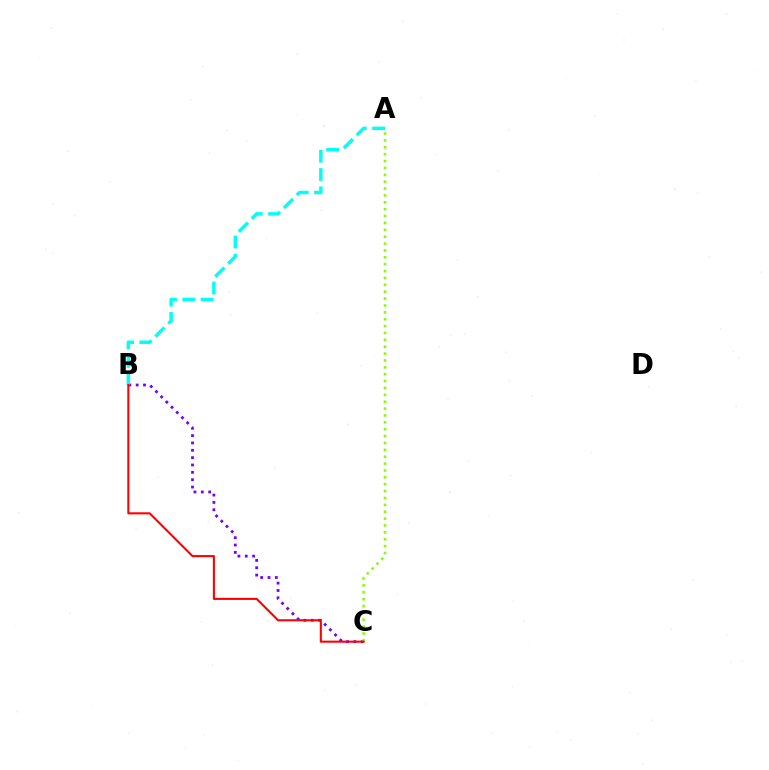{('B', 'C'): [{'color': '#7200ff', 'line_style': 'dotted', 'thickness': 2.0}, {'color': '#ff0000', 'line_style': 'solid', 'thickness': 1.5}], ('A', 'B'): [{'color': '#00fff6', 'line_style': 'dashed', 'thickness': 2.48}], ('A', 'C'): [{'color': '#84ff00', 'line_style': 'dotted', 'thickness': 1.87}]}